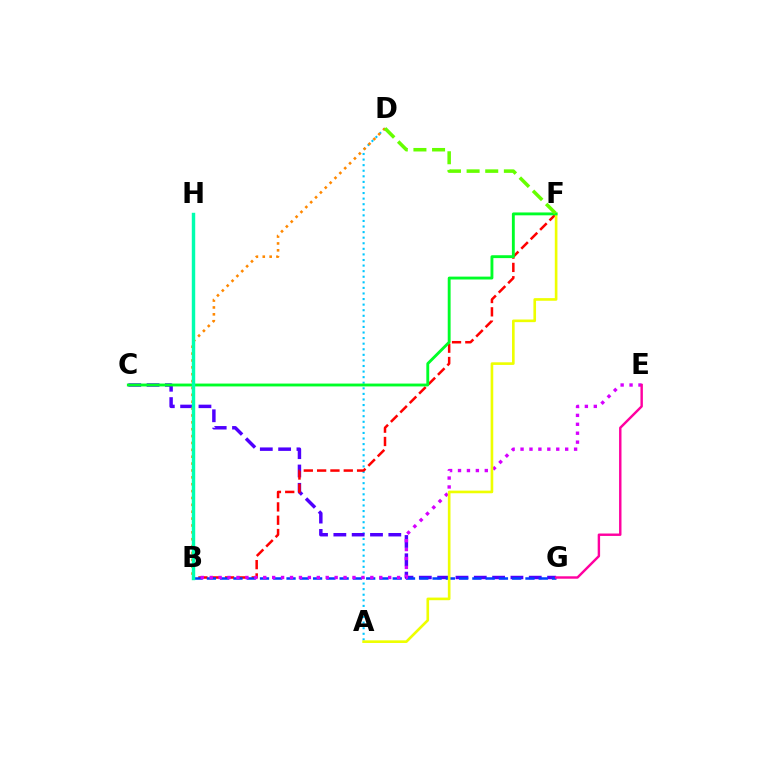{('A', 'D'): [{'color': '#00c7ff', 'line_style': 'dotted', 'thickness': 1.52}], ('C', 'G'): [{'color': '#4f00ff', 'line_style': 'dashed', 'thickness': 2.49}], ('B', 'F'): [{'color': '#ff0000', 'line_style': 'dashed', 'thickness': 1.81}], ('B', 'D'): [{'color': '#ff8800', 'line_style': 'dotted', 'thickness': 1.87}], ('B', 'G'): [{'color': '#003fff', 'line_style': 'dashed', 'thickness': 1.8}], ('B', 'E'): [{'color': '#d600ff', 'line_style': 'dotted', 'thickness': 2.42}], ('A', 'F'): [{'color': '#eeff00', 'line_style': 'solid', 'thickness': 1.9}], ('C', 'F'): [{'color': '#00ff27', 'line_style': 'solid', 'thickness': 2.07}], ('E', 'G'): [{'color': '#ff00a0', 'line_style': 'solid', 'thickness': 1.75}], ('B', 'H'): [{'color': '#00ffaf', 'line_style': 'solid', 'thickness': 2.46}], ('D', 'F'): [{'color': '#66ff00', 'line_style': 'dashed', 'thickness': 2.53}]}